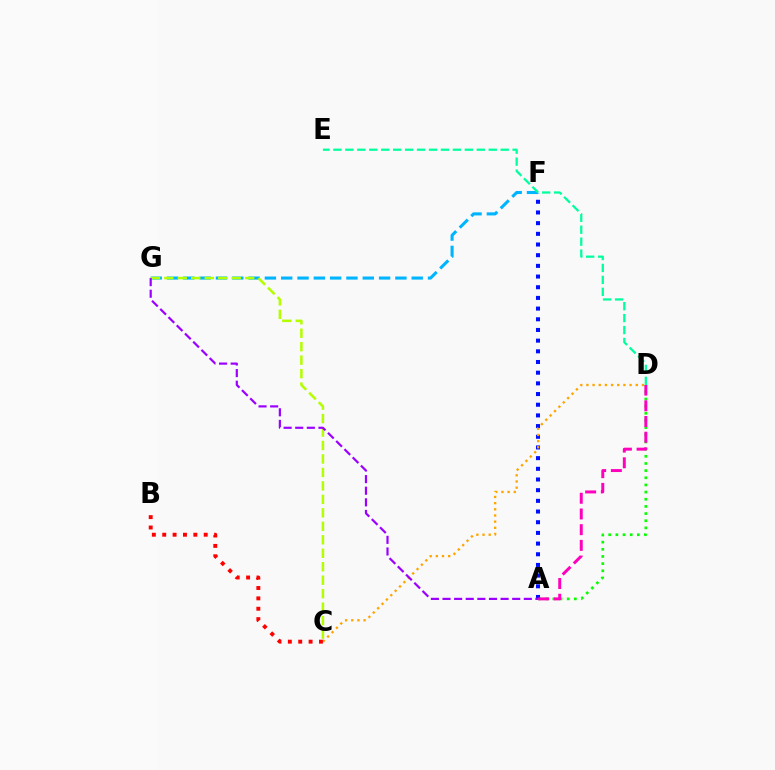{('F', 'G'): [{'color': '#00b5ff', 'line_style': 'dashed', 'thickness': 2.22}], ('A', 'D'): [{'color': '#08ff00', 'line_style': 'dotted', 'thickness': 1.95}, {'color': '#ff00bd', 'line_style': 'dashed', 'thickness': 2.13}], ('A', 'F'): [{'color': '#0010ff', 'line_style': 'dotted', 'thickness': 2.9}], ('C', 'D'): [{'color': '#ffa500', 'line_style': 'dotted', 'thickness': 1.68}], ('C', 'G'): [{'color': '#b3ff00', 'line_style': 'dashed', 'thickness': 1.83}], ('B', 'C'): [{'color': '#ff0000', 'line_style': 'dotted', 'thickness': 2.82}], ('D', 'E'): [{'color': '#00ff9d', 'line_style': 'dashed', 'thickness': 1.62}], ('A', 'G'): [{'color': '#9b00ff', 'line_style': 'dashed', 'thickness': 1.58}]}